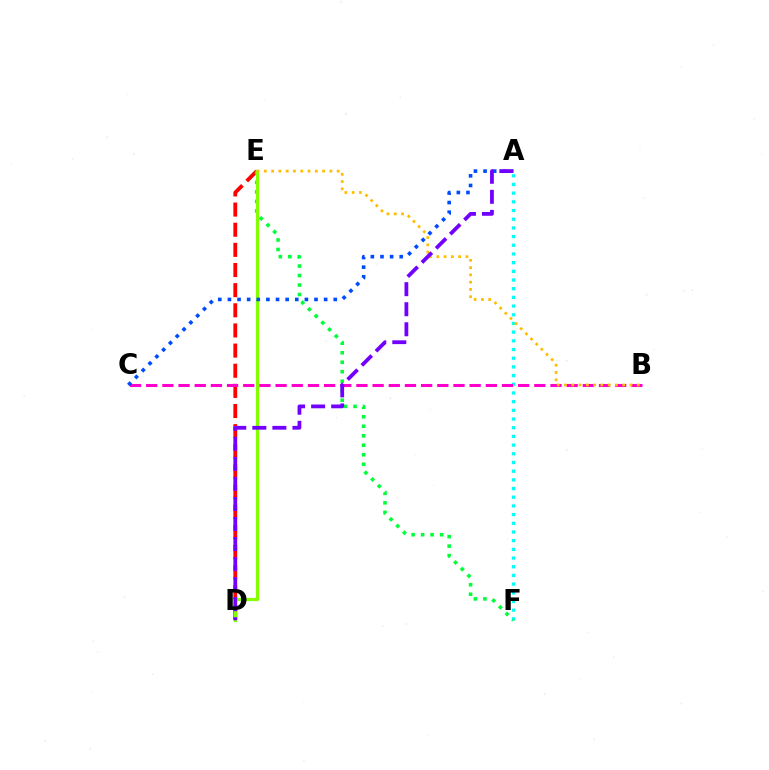{('D', 'E'): [{'color': '#ff0000', 'line_style': 'dashed', 'thickness': 2.74}, {'color': '#84ff00', 'line_style': 'solid', 'thickness': 2.31}], ('A', 'F'): [{'color': '#00fff6', 'line_style': 'dotted', 'thickness': 2.36}], ('B', 'C'): [{'color': '#ff00cf', 'line_style': 'dashed', 'thickness': 2.2}], ('E', 'F'): [{'color': '#00ff39', 'line_style': 'dotted', 'thickness': 2.58}], ('A', 'C'): [{'color': '#004bff', 'line_style': 'dotted', 'thickness': 2.61}], ('B', 'E'): [{'color': '#ffbd00', 'line_style': 'dotted', 'thickness': 1.98}], ('A', 'D'): [{'color': '#7200ff', 'line_style': 'dashed', 'thickness': 2.72}]}